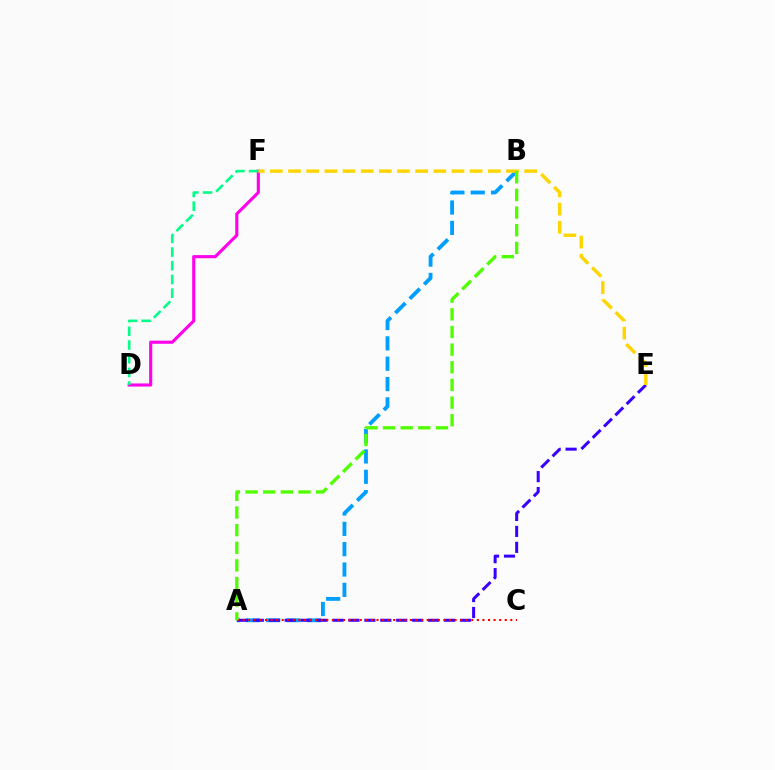{('A', 'B'): [{'color': '#009eff', 'line_style': 'dashed', 'thickness': 2.76}, {'color': '#4fff00', 'line_style': 'dashed', 'thickness': 2.4}], ('A', 'E'): [{'color': '#3700ff', 'line_style': 'dashed', 'thickness': 2.16}], ('D', 'F'): [{'color': '#ff00ed', 'line_style': 'solid', 'thickness': 2.24}, {'color': '#00ff86', 'line_style': 'dashed', 'thickness': 1.86}], ('E', 'F'): [{'color': '#ffd500', 'line_style': 'dashed', 'thickness': 2.47}], ('A', 'C'): [{'color': '#ff0000', 'line_style': 'dotted', 'thickness': 1.52}]}